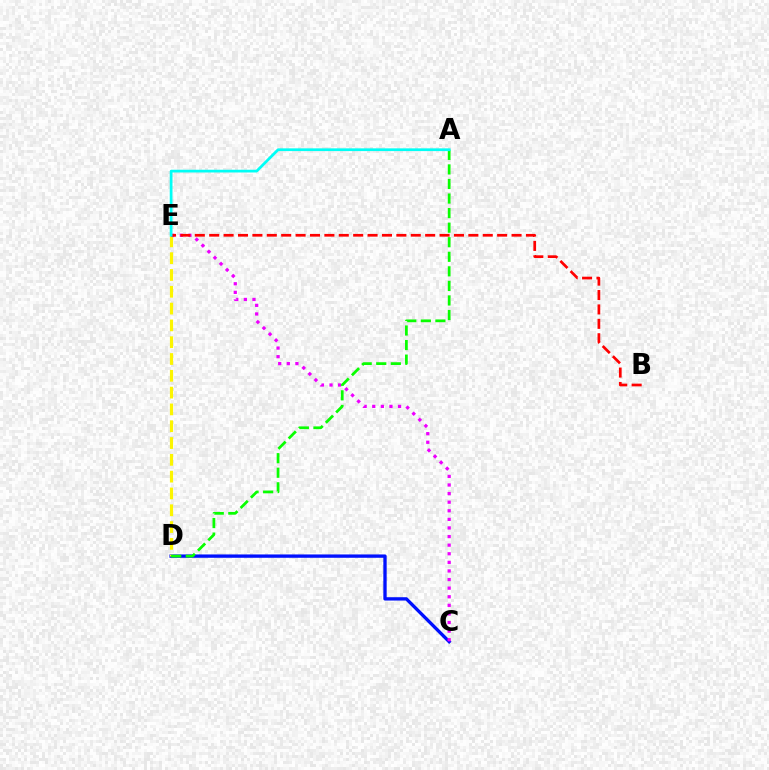{('C', 'D'): [{'color': '#0010ff', 'line_style': 'solid', 'thickness': 2.4}], ('D', 'E'): [{'color': '#fcf500', 'line_style': 'dashed', 'thickness': 2.28}], ('C', 'E'): [{'color': '#ee00ff', 'line_style': 'dotted', 'thickness': 2.34}], ('A', 'D'): [{'color': '#08ff00', 'line_style': 'dashed', 'thickness': 1.98}], ('B', 'E'): [{'color': '#ff0000', 'line_style': 'dashed', 'thickness': 1.96}], ('A', 'E'): [{'color': '#00fff6', 'line_style': 'solid', 'thickness': 1.97}]}